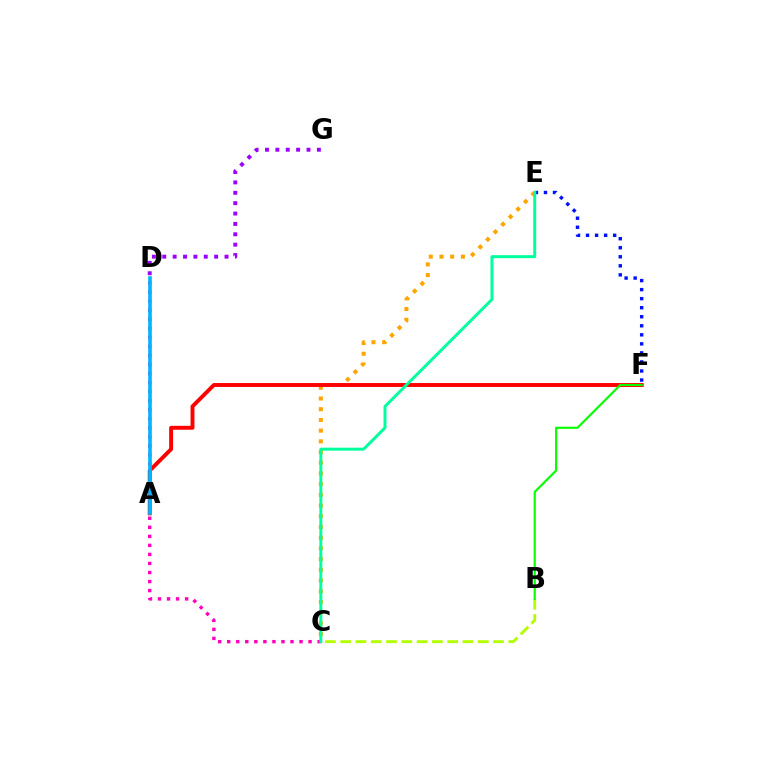{('C', 'D'): [{'color': '#ff00bd', 'line_style': 'dotted', 'thickness': 2.46}], ('C', 'E'): [{'color': '#ffa500', 'line_style': 'dotted', 'thickness': 2.91}, {'color': '#00ff9d', 'line_style': 'solid', 'thickness': 2.14}], ('A', 'F'): [{'color': '#ff0000', 'line_style': 'solid', 'thickness': 2.82}], ('A', 'D'): [{'color': '#00b5ff', 'line_style': 'solid', 'thickness': 2.6}], ('B', 'C'): [{'color': '#b3ff00', 'line_style': 'dashed', 'thickness': 2.08}], ('D', 'G'): [{'color': '#9b00ff', 'line_style': 'dotted', 'thickness': 2.82}], ('E', 'F'): [{'color': '#0010ff', 'line_style': 'dotted', 'thickness': 2.46}], ('B', 'F'): [{'color': '#08ff00', 'line_style': 'solid', 'thickness': 1.56}]}